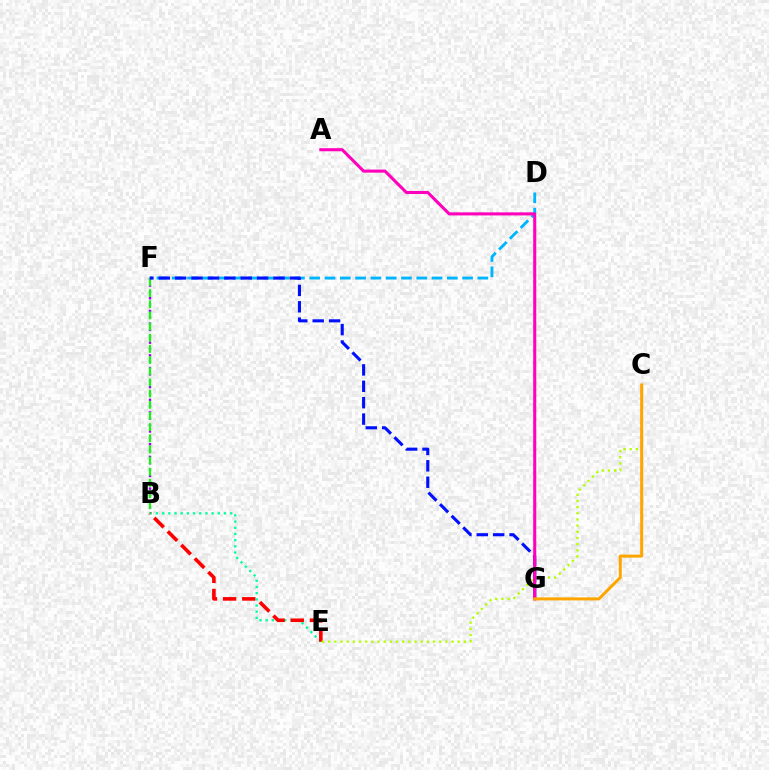{('B', 'E'): [{'color': '#00ff9d', 'line_style': 'dotted', 'thickness': 1.68}, {'color': '#ff0000', 'line_style': 'dashed', 'thickness': 2.6}], ('B', 'F'): [{'color': '#9b00ff', 'line_style': 'dotted', 'thickness': 1.72}, {'color': '#08ff00', 'line_style': 'dashed', 'thickness': 1.52}], ('D', 'F'): [{'color': '#00b5ff', 'line_style': 'dashed', 'thickness': 2.08}], ('C', 'E'): [{'color': '#b3ff00', 'line_style': 'dotted', 'thickness': 1.67}], ('F', 'G'): [{'color': '#0010ff', 'line_style': 'dashed', 'thickness': 2.23}], ('A', 'G'): [{'color': '#ff00bd', 'line_style': 'solid', 'thickness': 2.21}], ('C', 'G'): [{'color': '#ffa500', 'line_style': 'solid', 'thickness': 2.17}]}